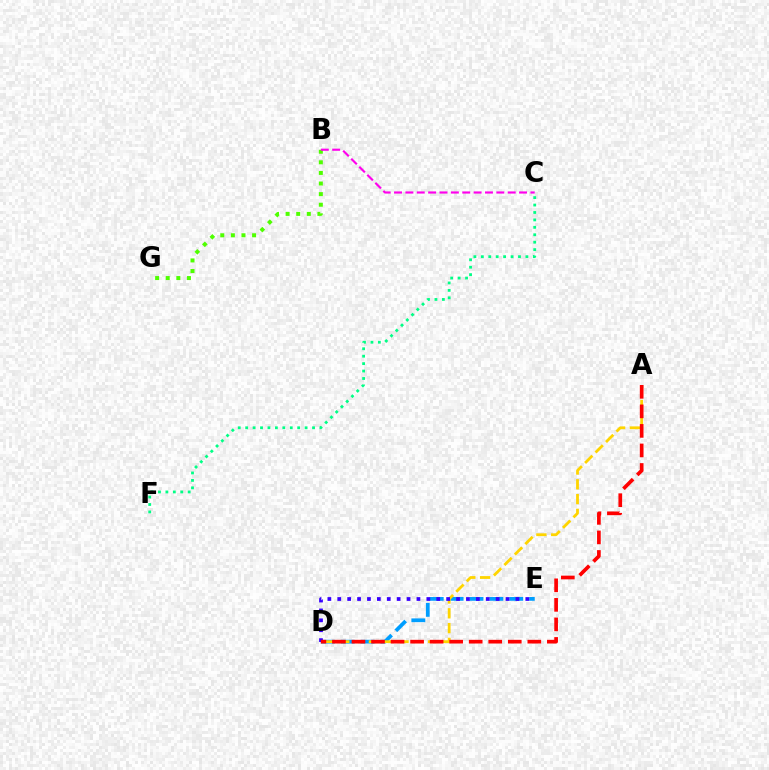{('D', 'E'): [{'color': '#009eff', 'line_style': 'dashed', 'thickness': 2.7}, {'color': '#3700ff', 'line_style': 'dotted', 'thickness': 2.69}], ('B', 'G'): [{'color': '#4fff00', 'line_style': 'dotted', 'thickness': 2.88}], ('C', 'F'): [{'color': '#00ff86', 'line_style': 'dotted', 'thickness': 2.02}], ('A', 'D'): [{'color': '#ffd500', 'line_style': 'dashed', 'thickness': 2.01}, {'color': '#ff0000', 'line_style': 'dashed', 'thickness': 2.65}], ('B', 'C'): [{'color': '#ff00ed', 'line_style': 'dashed', 'thickness': 1.54}]}